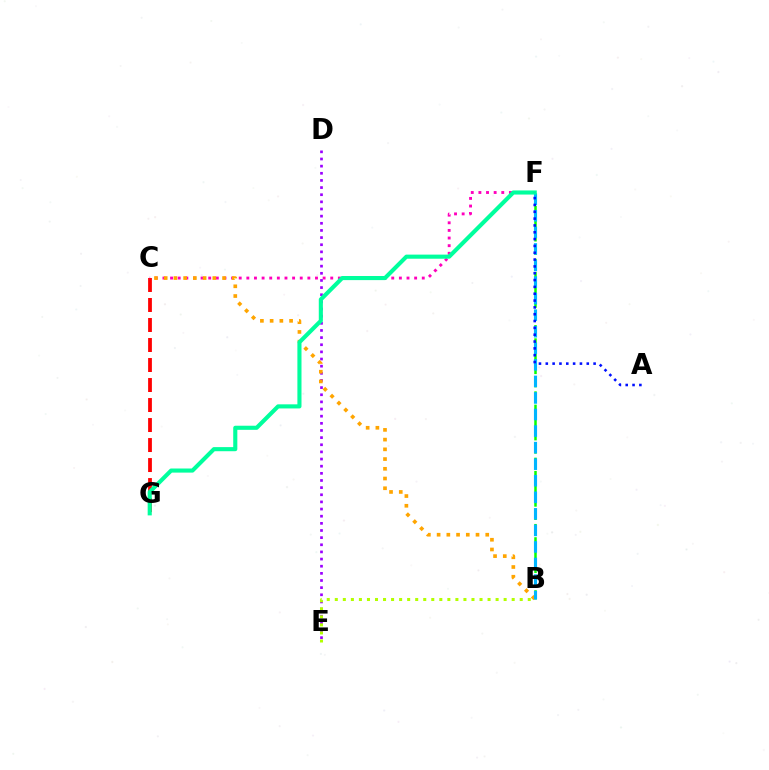{('C', 'G'): [{'color': '#ff0000', 'line_style': 'dashed', 'thickness': 2.72}], ('C', 'F'): [{'color': '#ff00bd', 'line_style': 'dotted', 'thickness': 2.07}], ('D', 'E'): [{'color': '#9b00ff', 'line_style': 'dotted', 'thickness': 1.94}], ('B', 'E'): [{'color': '#b3ff00', 'line_style': 'dotted', 'thickness': 2.18}], ('B', 'C'): [{'color': '#ffa500', 'line_style': 'dotted', 'thickness': 2.64}], ('B', 'F'): [{'color': '#08ff00', 'line_style': 'dashed', 'thickness': 1.8}, {'color': '#00b5ff', 'line_style': 'dashed', 'thickness': 2.25}], ('F', 'G'): [{'color': '#00ff9d', 'line_style': 'solid', 'thickness': 2.96}], ('A', 'F'): [{'color': '#0010ff', 'line_style': 'dotted', 'thickness': 1.86}]}